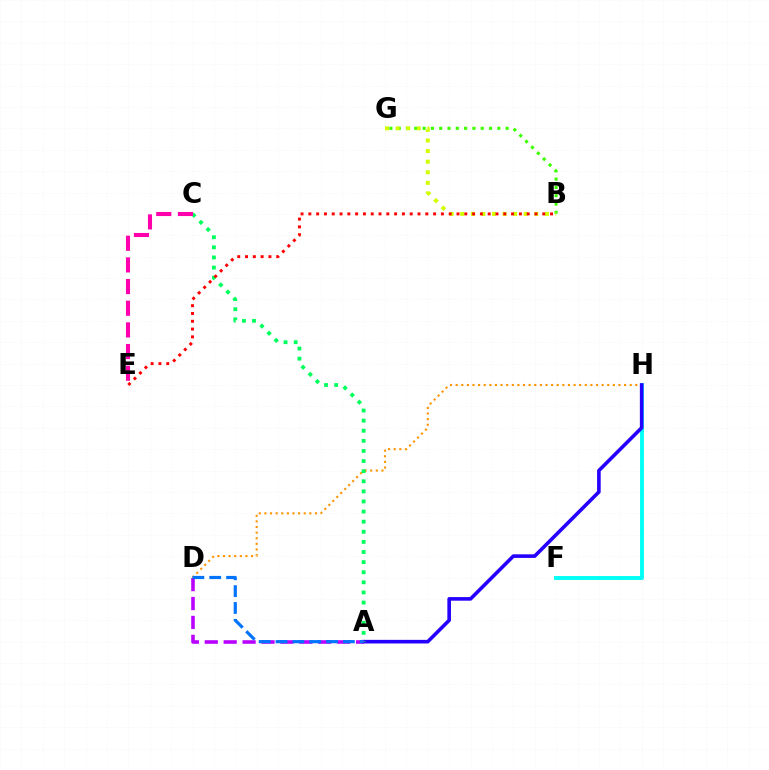{('D', 'H'): [{'color': '#ff9400', 'line_style': 'dotted', 'thickness': 1.53}], ('F', 'H'): [{'color': '#00fff6', 'line_style': 'solid', 'thickness': 2.77}], ('A', 'H'): [{'color': '#2500ff', 'line_style': 'solid', 'thickness': 2.6}], ('B', 'G'): [{'color': '#3dff00', 'line_style': 'dotted', 'thickness': 2.26}, {'color': '#d1ff00', 'line_style': 'dotted', 'thickness': 2.88}], ('A', 'C'): [{'color': '#00ff5c', 'line_style': 'dotted', 'thickness': 2.75}], ('A', 'D'): [{'color': '#b900ff', 'line_style': 'dashed', 'thickness': 2.57}, {'color': '#0074ff', 'line_style': 'dashed', 'thickness': 2.29}], ('B', 'E'): [{'color': '#ff0000', 'line_style': 'dotted', 'thickness': 2.12}], ('C', 'E'): [{'color': '#ff00ac', 'line_style': 'dashed', 'thickness': 2.94}]}